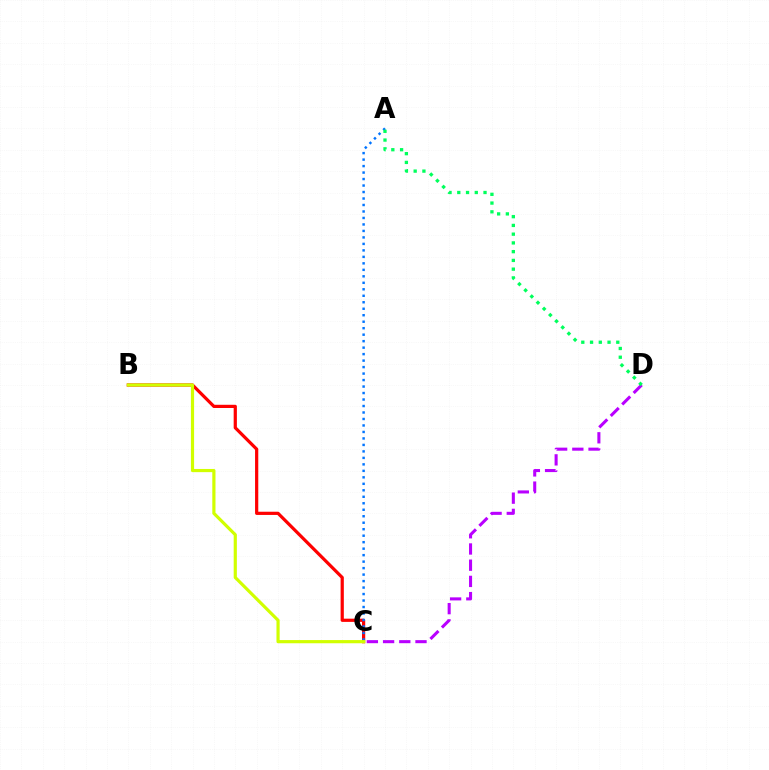{('B', 'C'): [{'color': '#ff0000', 'line_style': 'solid', 'thickness': 2.31}, {'color': '#d1ff00', 'line_style': 'solid', 'thickness': 2.29}], ('A', 'C'): [{'color': '#0074ff', 'line_style': 'dotted', 'thickness': 1.76}], ('C', 'D'): [{'color': '#b900ff', 'line_style': 'dashed', 'thickness': 2.2}], ('A', 'D'): [{'color': '#00ff5c', 'line_style': 'dotted', 'thickness': 2.38}]}